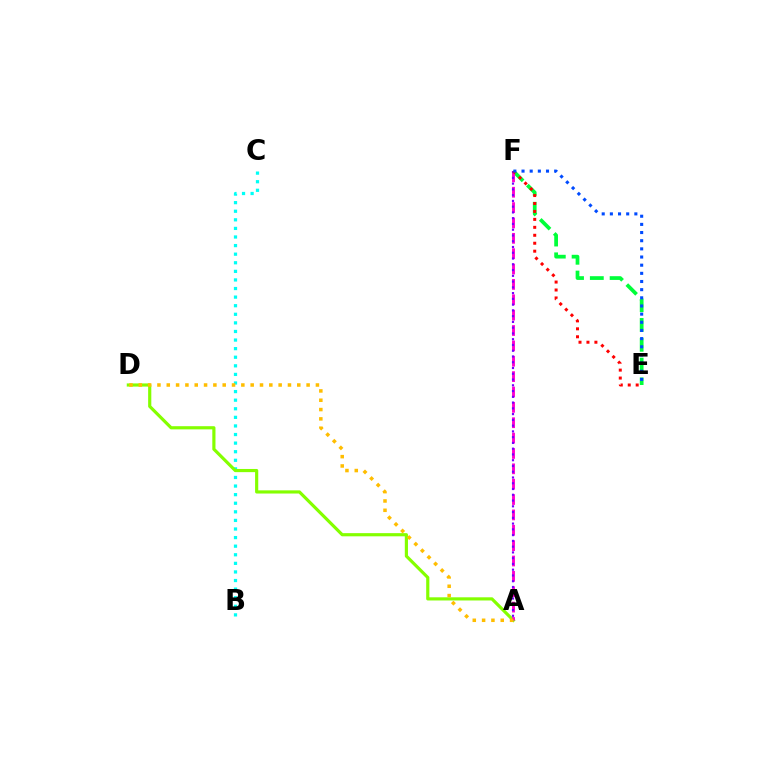{('B', 'C'): [{'color': '#00fff6', 'line_style': 'dotted', 'thickness': 2.33}], ('E', 'F'): [{'color': '#00ff39', 'line_style': 'dashed', 'thickness': 2.69}, {'color': '#ff0000', 'line_style': 'dotted', 'thickness': 2.16}, {'color': '#004bff', 'line_style': 'dotted', 'thickness': 2.22}], ('A', 'D'): [{'color': '#84ff00', 'line_style': 'solid', 'thickness': 2.28}, {'color': '#ffbd00', 'line_style': 'dotted', 'thickness': 2.53}], ('A', 'F'): [{'color': '#ff00cf', 'line_style': 'dashed', 'thickness': 2.09}, {'color': '#7200ff', 'line_style': 'dotted', 'thickness': 1.57}]}